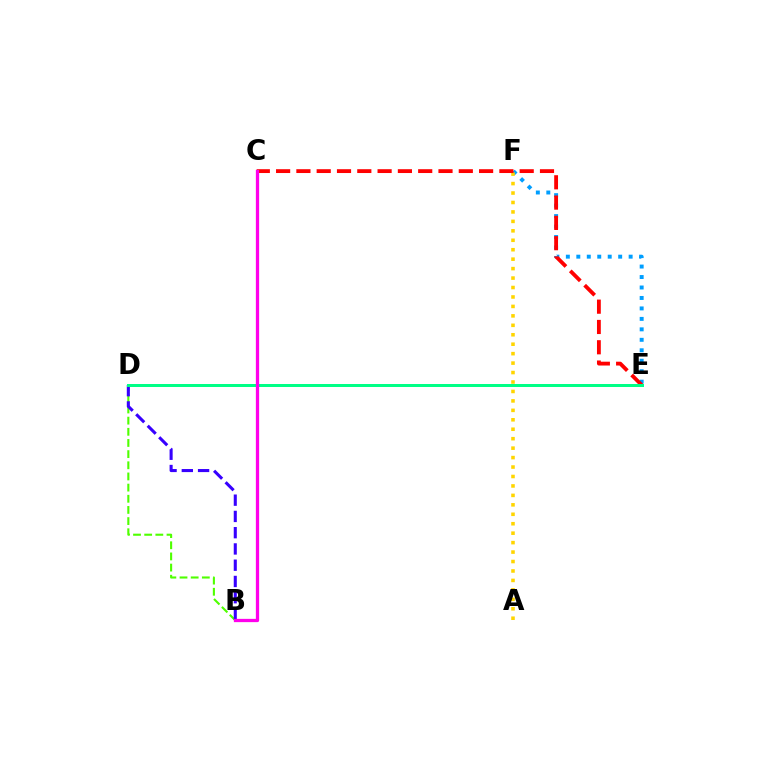{('E', 'F'): [{'color': '#009eff', 'line_style': 'dotted', 'thickness': 2.84}], ('A', 'F'): [{'color': '#ffd500', 'line_style': 'dotted', 'thickness': 2.57}], ('B', 'D'): [{'color': '#4fff00', 'line_style': 'dashed', 'thickness': 1.52}, {'color': '#3700ff', 'line_style': 'dashed', 'thickness': 2.21}], ('C', 'E'): [{'color': '#ff0000', 'line_style': 'dashed', 'thickness': 2.76}], ('D', 'E'): [{'color': '#00ff86', 'line_style': 'solid', 'thickness': 2.16}], ('B', 'C'): [{'color': '#ff00ed', 'line_style': 'solid', 'thickness': 2.36}]}